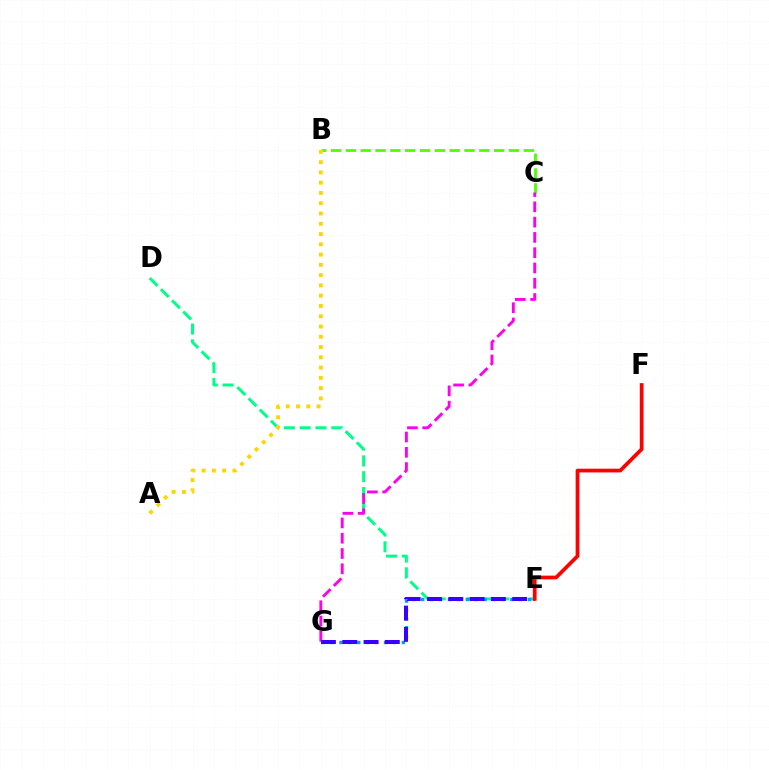{('D', 'E'): [{'color': '#00ff86', 'line_style': 'dashed', 'thickness': 2.15}], ('E', 'G'): [{'color': '#009eff', 'line_style': 'dotted', 'thickness': 2.42}, {'color': '#3700ff', 'line_style': 'dashed', 'thickness': 2.89}], ('B', 'C'): [{'color': '#4fff00', 'line_style': 'dashed', 'thickness': 2.01}], ('A', 'B'): [{'color': '#ffd500', 'line_style': 'dotted', 'thickness': 2.79}], ('C', 'G'): [{'color': '#ff00ed', 'line_style': 'dashed', 'thickness': 2.08}], ('E', 'F'): [{'color': '#ff0000', 'line_style': 'solid', 'thickness': 2.69}]}